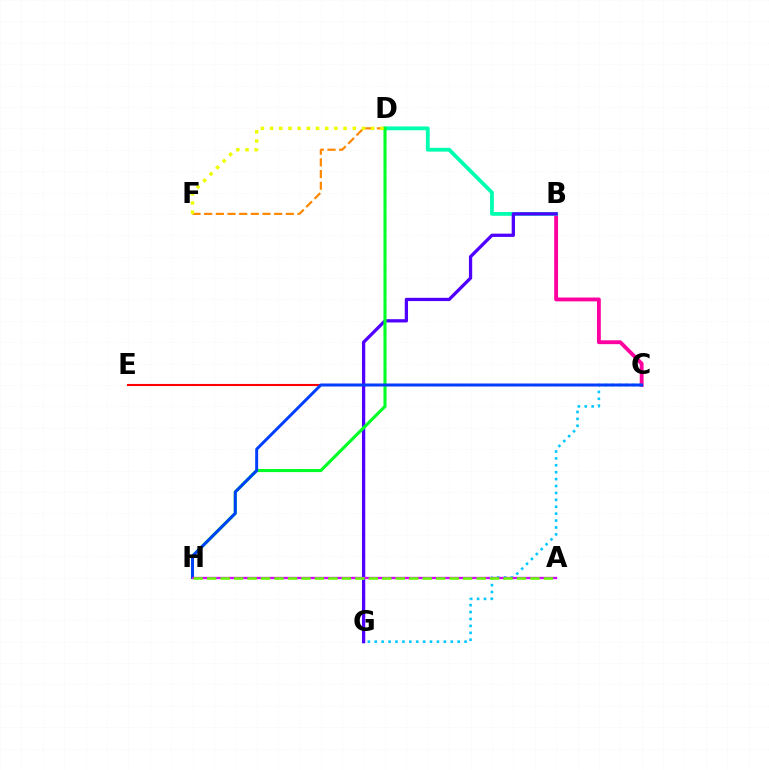{('B', 'C'): [{'color': '#ff00a0', 'line_style': 'solid', 'thickness': 2.77}], ('B', 'D'): [{'color': '#00ffaf', 'line_style': 'solid', 'thickness': 2.74}], ('C', 'E'): [{'color': '#ff0000', 'line_style': 'solid', 'thickness': 1.5}], ('C', 'G'): [{'color': '#00c7ff', 'line_style': 'dotted', 'thickness': 1.88}], ('B', 'G'): [{'color': '#4f00ff', 'line_style': 'solid', 'thickness': 2.36}], ('D', 'F'): [{'color': '#ff8800', 'line_style': 'dashed', 'thickness': 1.58}, {'color': '#eeff00', 'line_style': 'dotted', 'thickness': 2.5}], ('D', 'H'): [{'color': '#00ff27', 'line_style': 'solid', 'thickness': 2.24}], ('C', 'H'): [{'color': '#003fff', 'line_style': 'solid', 'thickness': 2.13}], ('A', 'H'): [{'color': '#d600ff', 'line_style': 'solid', 'thickness': 1.66}, {'color': '#66ff00', 'line_style': 'dashed', 'thickness': 1.83}]}